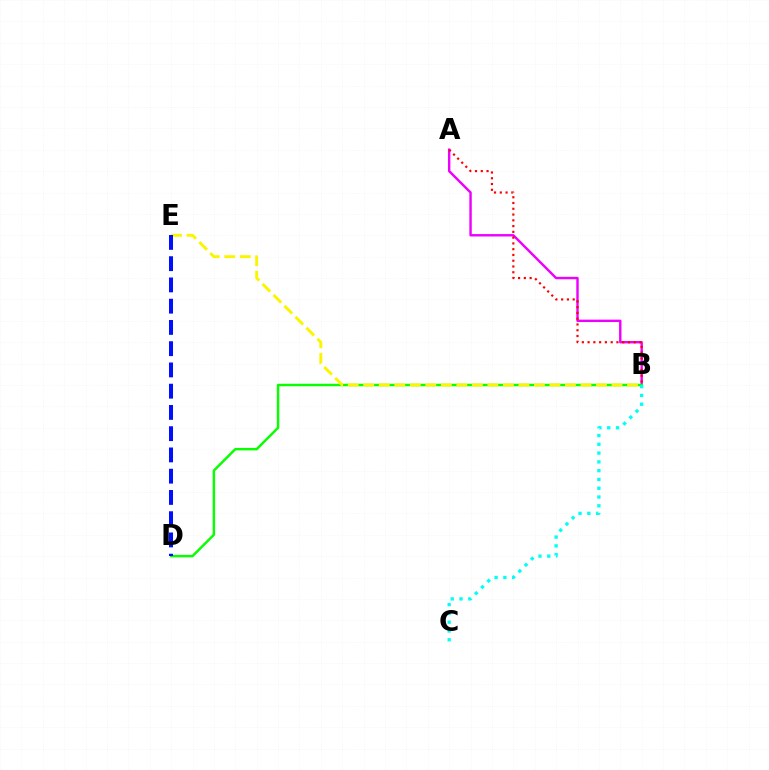{('A', 'B'): [{'color': '#ee00ff', 'line_style': 'solid', 'thickness': 1.74}, {'color': '#ff0000', 'line_style': 'dotted', 'thickness': 1.57}], ('B', 'D'): [{'color': '#08ff00', 'line_style': 'solid', 'thickness': 1.76}], ('B', 'E'): [{'color': '#fcf500', 'line_style': 'dashed', 'thickness': 2.11}], ('D', 'E'): [{'color': '#0010ff', 'line_style': 'dashed', 'thickness': 2.89}], ('B', 'C'): [{'color': '#00fff6', 'line_style': 'dotted', 'thickness': 2.39}]}